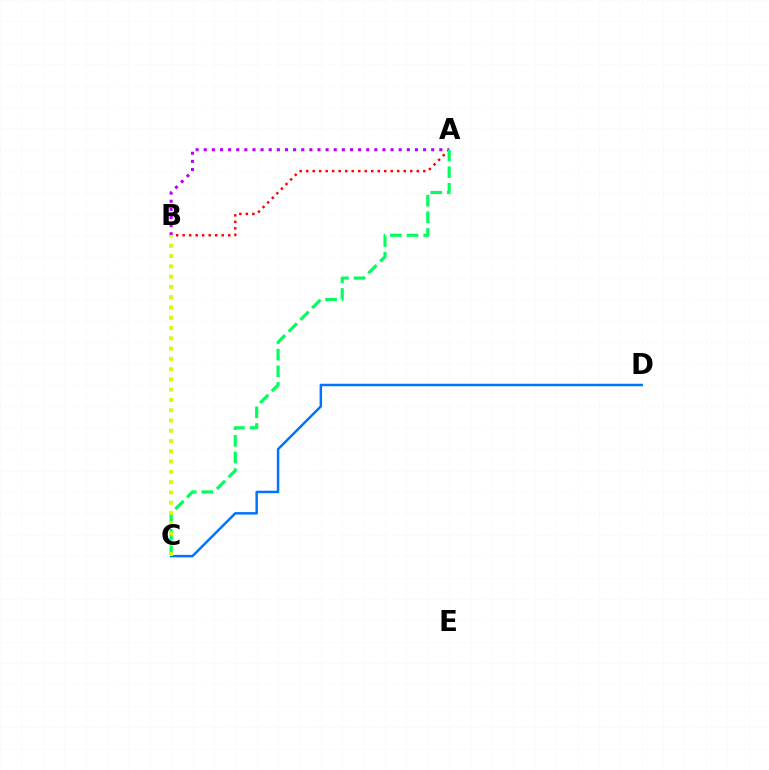{('A', 'B'): [{'color': '#ff0000', 'line_style': 'dotted', 'thickness': 1.77}, {'color': '#b900ff', 'line_style': 'dotted', 'thickness': 2.21}], ('C', 'D'): [{'color': '#0074ff', 'line_style': 'solid', 'thickness': 1.79}], ('A', 'C'): [{'color': '#00ff5c', 'line_style': 'dashed', 'thickness': 2.26}], ('B', 'C'): [{'color': '#d1ff00', 'line_style': 'dotted', 'thickness': 2.79}]}